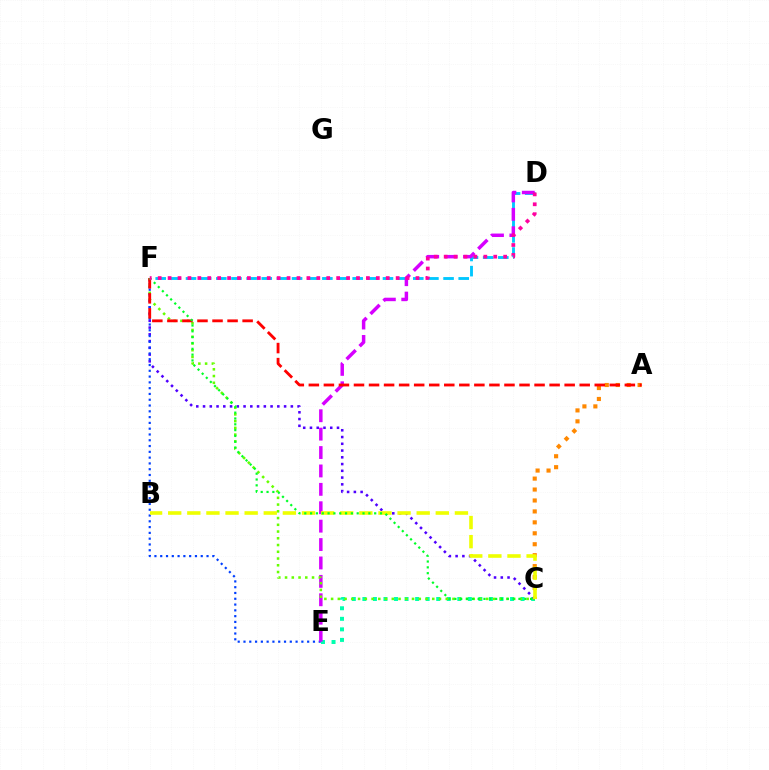{('D', 'F'): [{'color': '#00c7ff', 'line_style': 'dashed', 'thickness': 2.06}, {'color': '#ff00a0', 'line_style': 'dotted', 'thickness': 2.69}], ('C', 'E'): [{'color': '#00ffaf', 'line_style': 'dotted', 'thickness': 2.87}], ('C', 'F'): [{'color': '#4f00ff', 'line_style': 'dotted', 'thickness': 1.84}, {'color': '#66ff00', 'line_style': 'dotted', 'thickness': 1.83}, {'color': '#00ff27', 'line_style': 'dotted', 'thickness': 1.58}], ('E', 'F'): [{'color': '#003fff', 'line_style': 'dotted', 'thickness': 1.57}], ('D', 'E'): [{'color': '#d600ff', 'line_style': 'dashed', 'thickness': 2.5}], ('A', 'C'): [{'color': '#ff8800', 'line_style': 'dotted', 'thickness': 2.97}], ('B', 'C'): [{'color': '#eeff00', 'line_style': 'dashed', 'thickness': 2.6}], ('A', 'F'): [{'color': '#ff0000', 'line_style': 'dashed', 'thickness': 2.04}]}